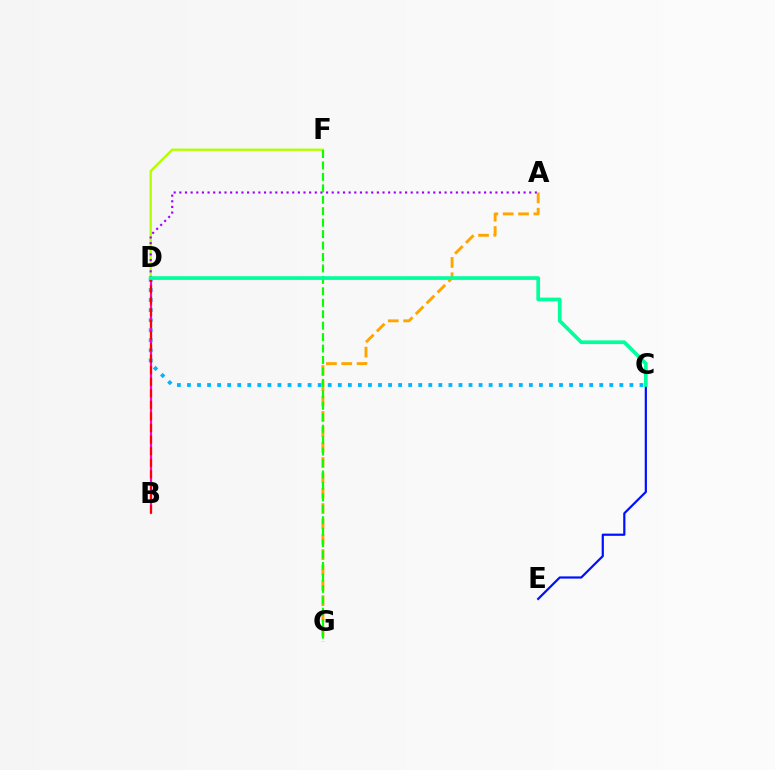{('D', 'F'): [{'color': '#b3ff00', 'line_style': 'solid', 'thickness': 1.69}], ('C', 'D'): [{'color': '#00b5ff', 'line_style': 'dotted', 'thickness': 2.73}, {'color': '#00ff9d', 'line_style': 'solid', 'thickness': 2.66}], ('B', 'D'): [{'color': '#ff00bd', 'line_style': 'solid', 'thickness': 1.57}, {'color': '#ff0000', 'line_style': 'dashed', 'thickness': 1.57}], ('A', 'D'): [{'color': '#9b00ff', 'line_style': 'dotted', 'thickness': 1.53}], ('A', 'G'): [{'color': '#ffa500', 'line_style': 'dashed', 'thickness': 2.08}], ('F', 'G'): [{'color': '#08ff00', 'line_style': 'dashed', 'thickness': 1.55}], ('C', 'E'): [{'color': '#0010ff', 'line_style': 'solid', 'thickness': 1.59}]}